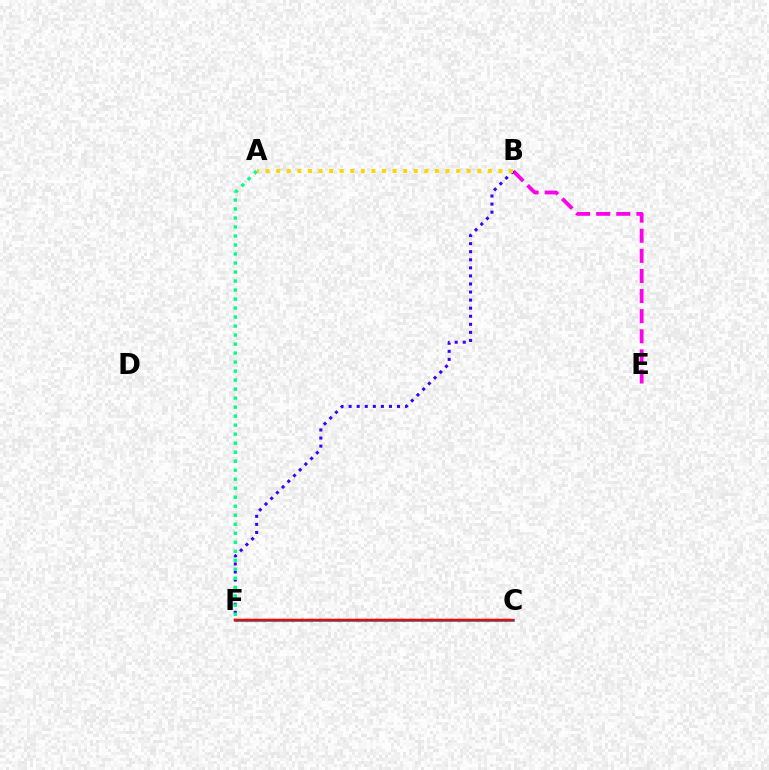{('C', 'F'): [{'color': '#4fff00', 'line_style': 'dotted', 'thickness': 2.52}, {'color': '#009eff', 'line_style': 'solid', 'thickness': 1.99}, {'color': '#ff0000', 'line_style': 'solid', 'thickness': 1.77}], ('B', 'E'): [{'color': '#ff00ed', 'line_style': 'dashed', 'thickness': 2.73}], ('B', 'F'): [{'color': '#3700ff', 'line_style': 'dotted', 'thickness': 2.19}], ('A', 'F'): [{'color': '#00ff86', 'line_style': 'dotted', 'thickness': 2.45}], ('A', 'B'): [{'color': '#ffd500', 'line_style': 'dotted', 'thickness': 2.88}]}